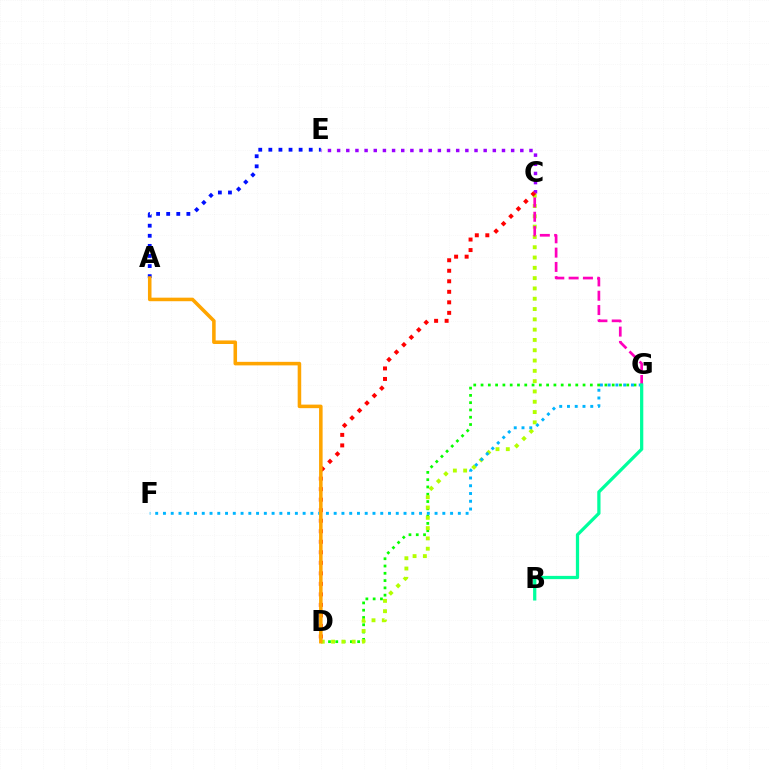{('D', 'G'): [{'color': '#08ff00', 'line_style': 'dotted', 'thickness': 1.98}], ('A', 'E'): [{'color': '#0010ff', 'line_style': 'dotted', 'thickness': 2.74}], ('C', 'E'): [{'color': '#9b00ff', 'line_style': 'dotted', 'thickness': 2.49}], ('C', 'D'): [{'color': '#b3ff00', 'line_style': 'dotted', 'thickness': 2.8}, {'color': '#ff0000', 'line_style': 'dotted', 'thickness': 2.86}], ('F', 'G'): [{'color': '#00b5ff', 'line_style': 'dotted', 'thickness': 2.11}], ('A', 'D'): [{'color': '#ffa500', 'line_style': 'solid', 'thickness': 2.56}], ('C', 'G'): [{'color': '#ff00bd', 'line_style': 'dashed', 'thickness': 1.94}], ('B', 'G'): [{'color': '#00ff9d', 'line_style': 'solid', 'thickness': 2.34}]}